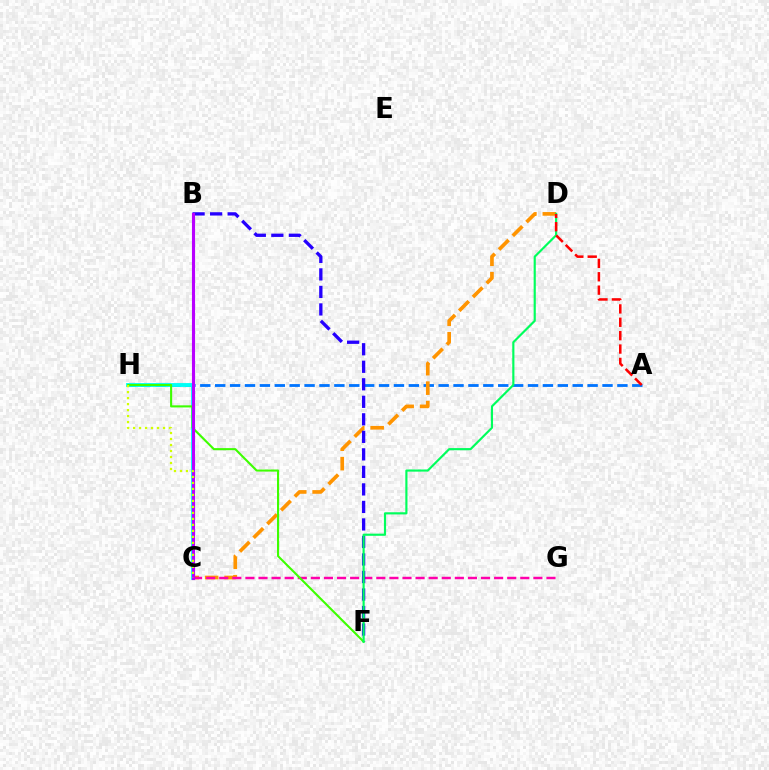{('A', 'H'): [{'color': '#0074ff', 'line_style': 'dashed', 'thickness': 2.02}], ('C', 'H'): [{'color': '#00fff6', 'line_style': 'solid', 'thickness': 2.78}, {'color': '#d1ff00', 'line_style': 'dotted', 'thickness': 1.63}], ('C', 'D'): [{'color': '#ff9400', 'line_style': 'dashed', 'thickness': 2.64}], ('C', 'G'): [{'color': '#ff00ac', 'line_style': 'dashed', 'thickness': 1.78}], ('B', 'F'): [{'color': '#2500ff', 'line_style': 'dashed', 'thickness': 2.38}], ('F', 'H'): [{'color': '#3dff00', 'line_style': 'solid', 'thickness': 1.51}], ('D', 'F'): [{'color': '#00ff5c', 'line_style': 'solid', 'thickness': 1.56}], ('B', 'C'): [{'color': '#b900ff', 'line_style': 'solid', 'thickness': 2.24}], ('A', 'D'): [{'color': '#ff0000', 'line_style': 'dashed', 'thickness': 1.82}]}